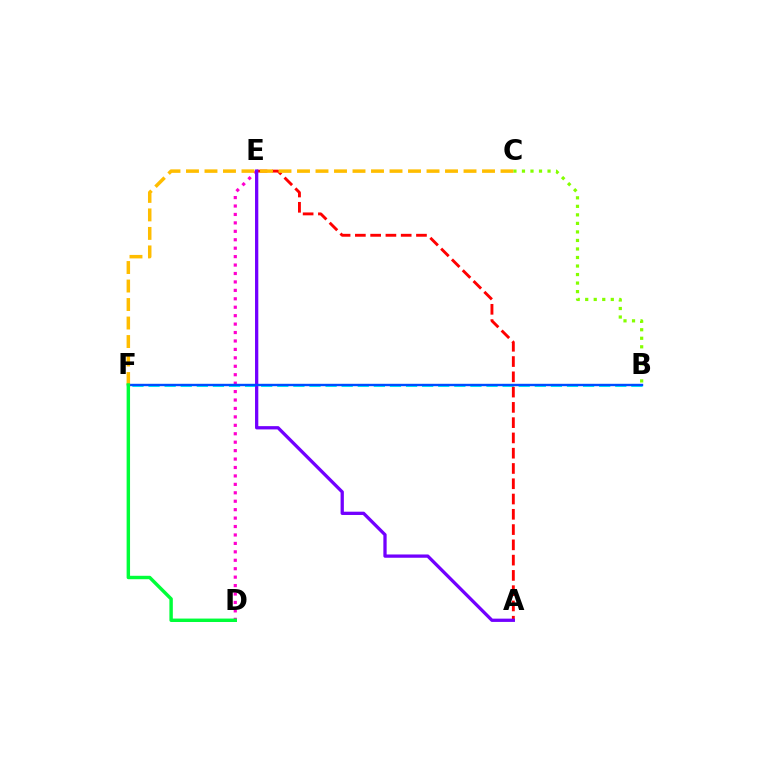{('D', 'E'): [{'color': '#ff00cf', 'line_style': 'dotted', 'thickness': 2.29}], ('B', 'F'): [{'color': '#00fff6', 'line_style': 'dashed', 'thickness': 2.19}, {'color': '#004bff', 'line_style': 'solid', 'thickness': 1.73}], ('B', 'C'): [{'color': '#84ff00', 'line_style': 'dotted', 'thickness': 2.32}], ('A', 'E'): [{'color': '#ff0000', 'line_style': 'dashed', 'thickness': 2.08}, {'color': '#7200ff', 'line_style': 'solid', 'thickness': 2.36}], ('C', 'F'): [{'color': '#ffbd00', 'line_style': 'dashed', 'thickness': 2.51}], ('D', 'F'): [{'color': '#00ff39', 'line_style': 'solid', 'thickness': 2.47}]}